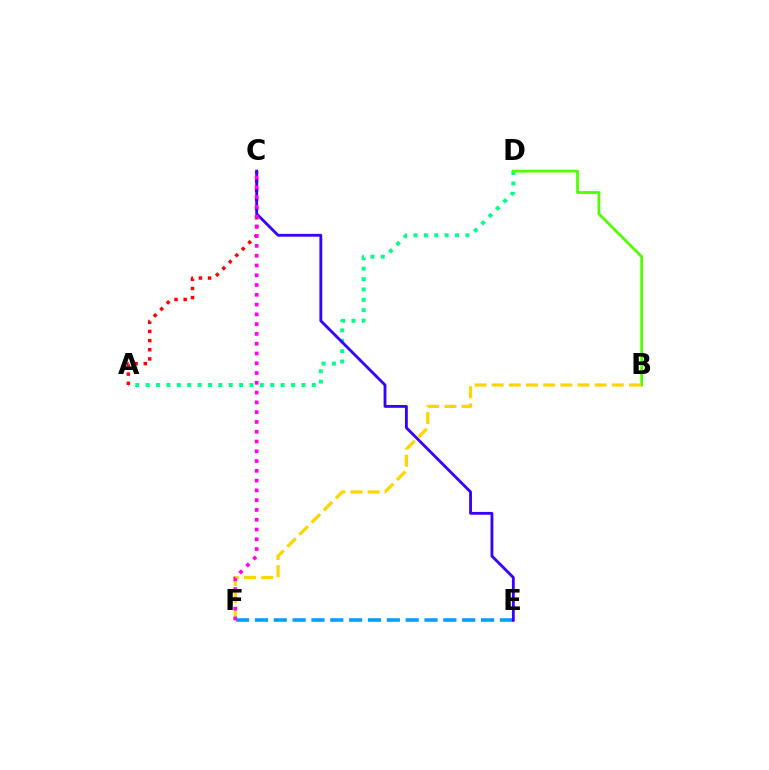{('A', 'D'): [{'color': '#00ff86', 'line_style': 'dotted', 'thickness': 2.82}], ('B', 'D'): [{'color': '#4fff00', 'line_style': 'solid', 'thickness': 1.99}], ('A', 'C'): [{'color': '#ff0000', 'line_style': 'dotted', 'thickness': 2.49}], ('E', 'F'): [{'color': '#009eff', 'line_style': 'dashed', 'thickness': 2.56}], ('C', 'E'): [{'color': '#3700ff', 'line_style': 'solid', 'thickness': 2.04}], ('B', 'F'): [{'color': '#ffd500', 'line_style': 'dashed', 'thickness': 2.33}], ('C', 'F'): [{'color': '#ff00ed', 'line_style': 'dotted', 'thickness': 2.66}]}